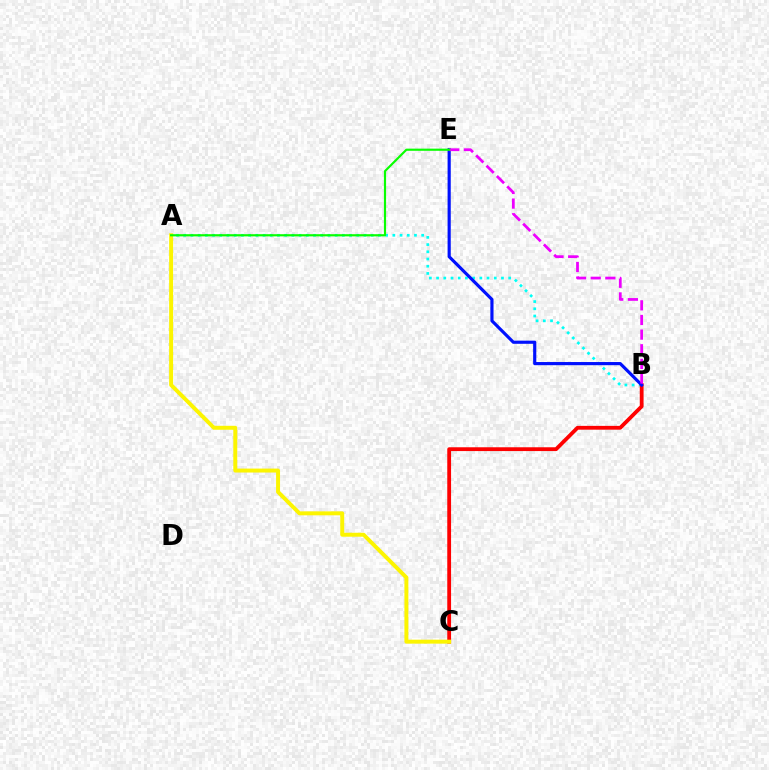{('A', 'B'): [{'color': '#00fff6', 'line_style': 'dotted', 'thickness': 1.96}], ('B', 'C'): [{'color': '#ff0000', 'line_style': 'solid', 'thickness': 2.74}], ('A', 'C'): [{'color': '#fcf500', 'line_style': 'solid', 'thickness': 2.85}], ('B', 'E'): [{'color': '#0010ff', 'line_style': 'solid', 'thickness': 2.28}, {'color': '#ee00ff', 'line_style': 'dashed', 'thickness': 1.99}], ('A', 'E'): [{'color': '#08ff00', 'line_style': 'solid', 'thickness': 1.56}]}